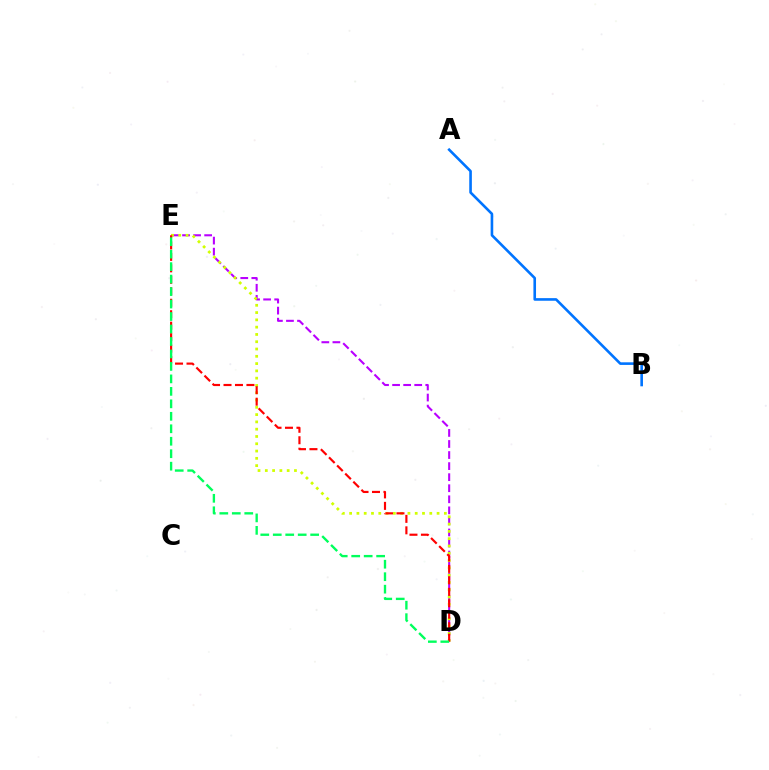{('D', 'E'): [{'color': '#b900ff', 'line_style': 'dashed', 'thickness': 1.5}, {'color': '#d1ff00', 'line_style': 'dotted', 'thickness': 1.98}, {'color': '#ff0000', 'line_style': 'dashed', 'thickness': 1.56}, {'color': '#00ff5c', 'line_style': 'dashed', 'thickness': 1.69}], ('A', 'B'): [{'color': '#0074ff', 'line_style': 'solid', 'thickness': 1.88}]}